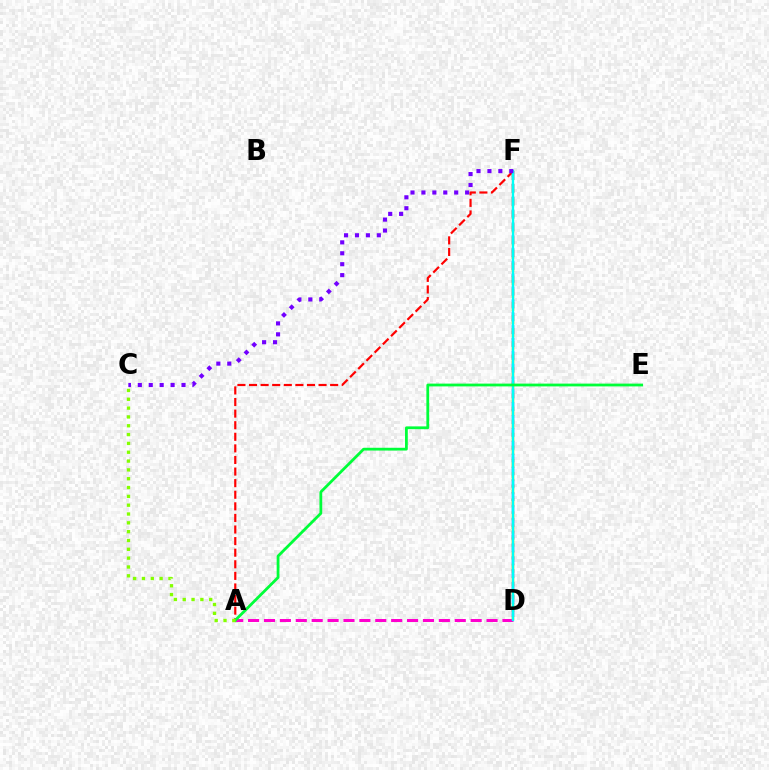{('A', 'D'): [{'color': '#ff00cf', 'line_style': 'dashed', 'thickness': 2.16}], ('D', 'F'): [{'color': '#ffbd00', 'line_style': 'dashed', 'thickness': 1.78}, {'color': '#004bff', 'line_style': 'dashed', 'thickness': 1.74}, {'color': '#00fff6', 'line_style': 'solid', 'thickness': 1.66}], ('A', 'F'): [{'color': '#ff0000', 'line_style': 'dashed', 'thickness': 1.57}], ('A', 'E'): [{'color': '#00ff39', 'line_style': 'solid', 'thickness': 2.01}], ('C', 'F'): [{'color': '#7200ff', 'line_style': 'dotted', 'thickness': 2.97}], ('A', 'C'): [{'color': '#84ff00', 'line_style': 'dotted', 'thickness': 2.4}]}